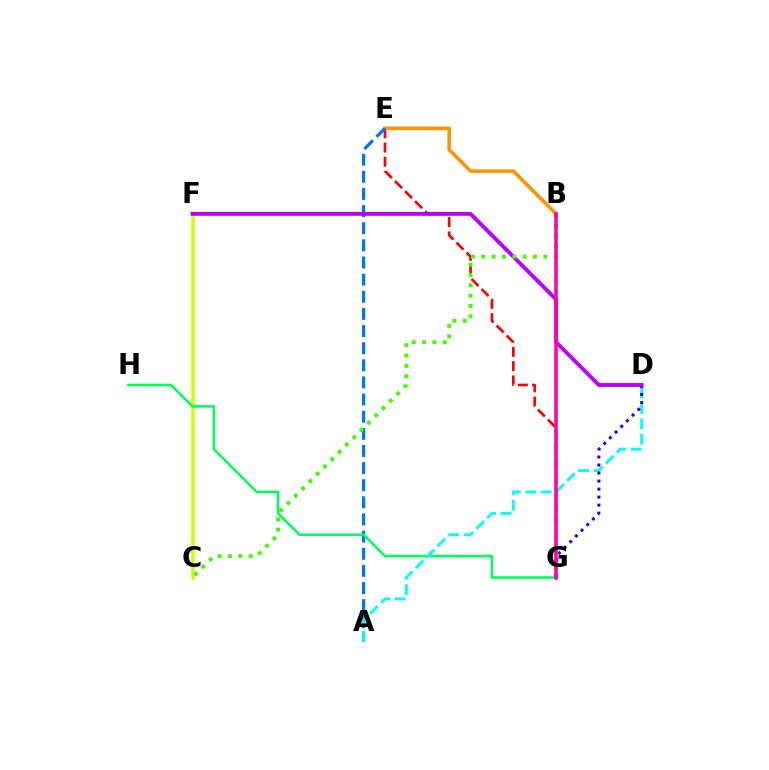{('E', 'G'): [{'color': '#ff0000', 'line_style': 'dashed', 'thickness': 1.93}], ('B', 'E'): [{'color': '#ff9400', 'line_style': 'solid', 'thickness': 2.6}], ('C', 'F'): [{'color': '#d1ff00', 'line_style': 'solid', 'thickness': 2.54}], ('A', 'E'): [{'color': '#0074ff', 'line_style': 'dashed', 'thickness': 2.33}], ('G', 'H'): [{'color': '#00ff5c', 'line_style': 'solid', 'thickness': 1.85}], ('A', 'D'): [{'color': '#00fff6', 'line_style': 'dashed', 'thickness': 2.09}], ('D', 'G'): [{'color': '#2500ff', 'line_style': 'dotted', 'thickness': 2.18}], ('D', 'F'): [{'color': '#b900ff', 'line_style': 'solid', 'thickness': 2.77}], ('B', 'C'): [{'color': '#3dff00', 'line_style': 'dotted', 'thickness': 2.81}], ('B', 'G'): [{'color': '#ff00ac', 'line_style': 'solid', 'thickness': 2.54}]}